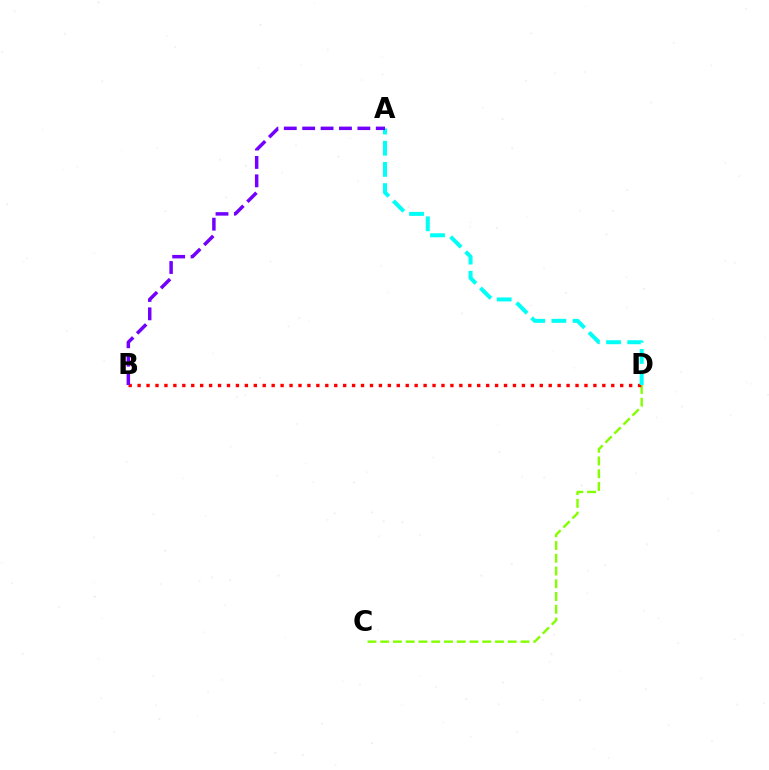{('C', 'D'): [{'color': '#84ff00', 'line_style': 'dashed', 'thickness': 1.73}], ('B', 'D'): [{'color': '#ff0000', 'line_style': 'dotted', 'thickness': 2.43}], ('A', 'D'): [{'color': '#00fff6', 'line_style': 'dashed', 'thickness': 2.88}], ('A', 'B'): [{'color': '#7200ff', 'line_style': 'dashed', 'thickness': 2.5}]}